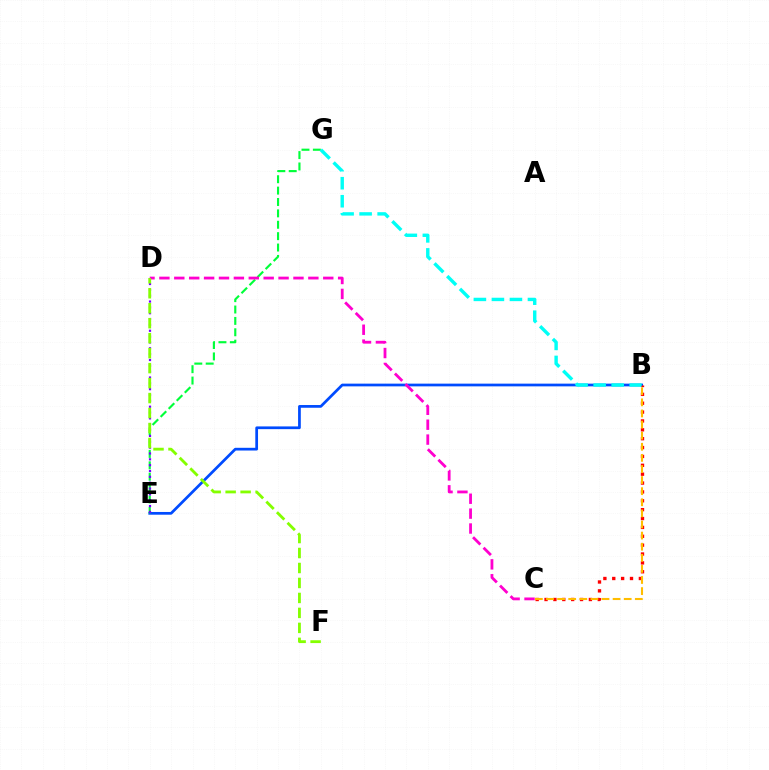{('B', 'E'): [{'color': '#004bff', 'line_style': 'solid', 'thickness': 1.96}], ('E', 'G'): [{'color': '#00ff39', 'line_style': 'dashed', 'thickness': 1.55}], ('C', 'D'): [{'color': '#ff00cf', 'line_style': 'dashed', 'thickness': 2.02}], ('D', 'E'): [{'color': '#7200ff', 'line_style': 'dotted', 'thickness': 1.59}], ('D', 'F'): [{'color': '#84ff00', 'line_style': 'dashed', 'thickness': 2.03}], ('B', 'C'): [{'color': '#ff0000', 'line_style': 'dotted', 'thickness': 2.41}, {'color': '#ffbd00', 'line_style': 'dashed', 'thickness': 1.51}], ('B', 'G'): [{'color': '#00fff6', 'line_style': 'dashed', 'thickness': 2.45}]}